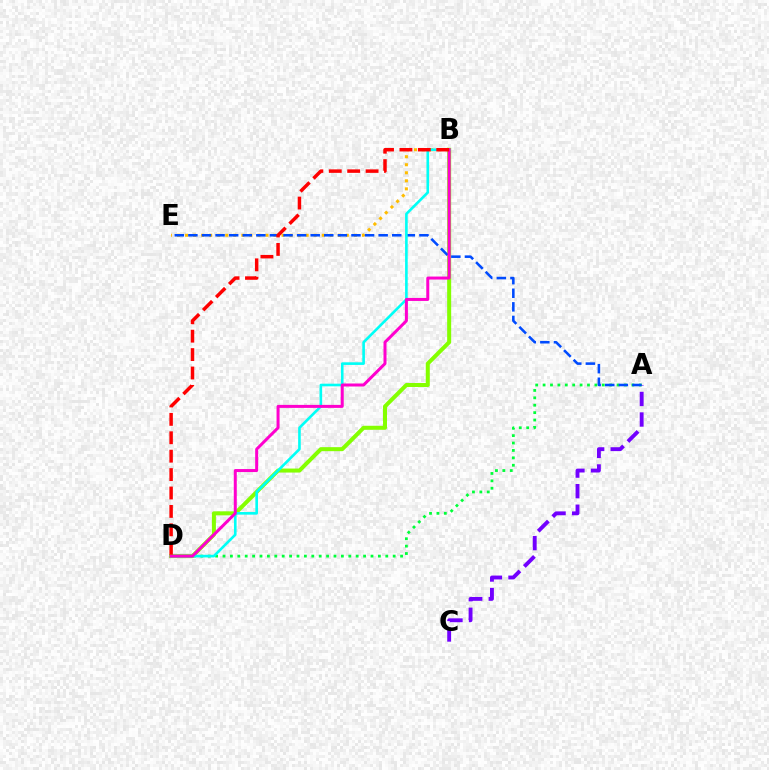{('A', 'C'): [{'color': '#7200ff', 'line_style': 'dashed', 'thickness': 2.79}], ('B', 'E'): [{'color': '#ffbd00', 'line_style': 'dotted', 'thickness': 2.18}], ('A', 'D'): [{'color': '#00ff39', 'line_style': 'dotted', 'thickness': 2.01}], ('B', 'D'): [{'color': '#84ff00', 'line_style': 'solid', 'thickness': 2.89}, {'color': '#00fff6', 'line_style': 'solid', 'thickness': 1.89}, {'color': '#ff00cf', 'line_style': 'solid', 'thickness': 2.16}, {'color': '#ff0000', 'line_style': 'dashed', 'thickness': 2.5}], ('A', 'E'): [{'color': '#004bff', 'line_style': 'dashed', 'thickness': 1.85}]}